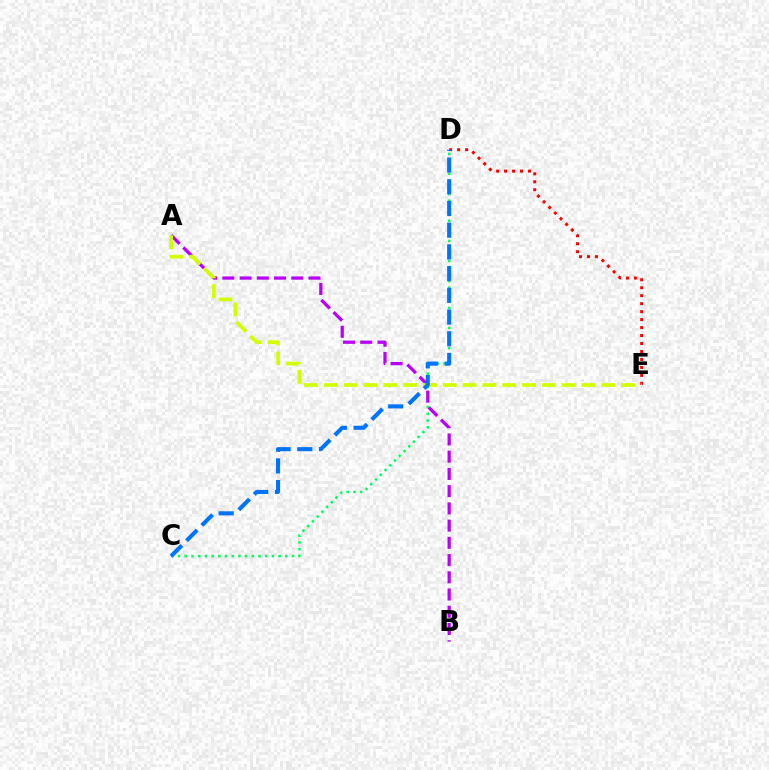{('C', 'D'): [{'color': '#00ff5c', 'line_style': 'dotted', 'thickness': 1.82}, {'color': '#0074ff', 'line_style': 'dashed', 'thickness': 2.95}], ('A', 'B'): [{'color': '#b900ff', 'line_style': 'dashed', 'thickness': 2.34}], ('D', 'E'): [{'color': '#ff0000', 'line_style': 'dotted', 'thickness': 2.16}], ('A', 'E'): [{'color': '#d1ff00', 'line_style': 'dashed', 'thickness': 2.69}]}